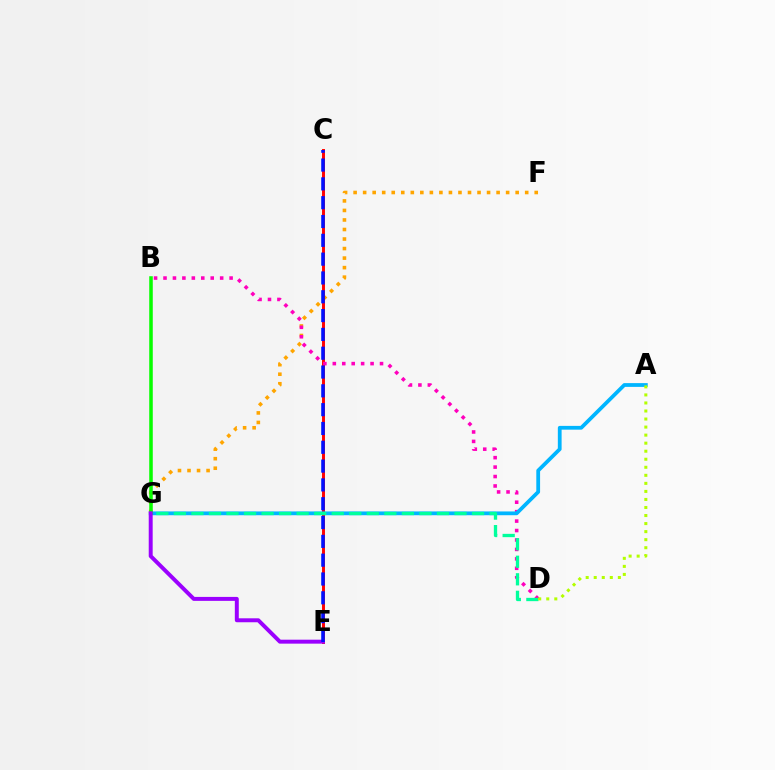{('F', 'G'): [{'color': '#ffa500', 'line_style': 'dotted', 'thickness': 2.59}], ('C', 'E'): [{'color': '#ff0000', 'line_style': 'solid', 'thickness': 2.12}, {'color': '#0010ff', 'line_style': 'dashed', 'thickness': 2.56}], ('B', 'D'): [{'color': '#ff00bd', 'line_style': 'dotted', 'thickness': 2.57}], ('A', 'G'): [{'color': '#00b5ff', 'line_style': 'solid', 'thickness': 2.72}], ('B', 'G'): [{'color': '#08ff00', 'line_style': 'solid', 'thickness': 2.55}], ('D', 'G'): [{'color': '#00ff9d', 'line_style': 'dashed', 'thickness': 2.38}], ('A', 'D'): [{'color': '#b3ff00', 'line_style': 'dotted', 'thickness': 2.18}], ('E', 'G'): [{'color': '#9b00ff', 'line_style': 'solid', 'thickness': 2.85}]}